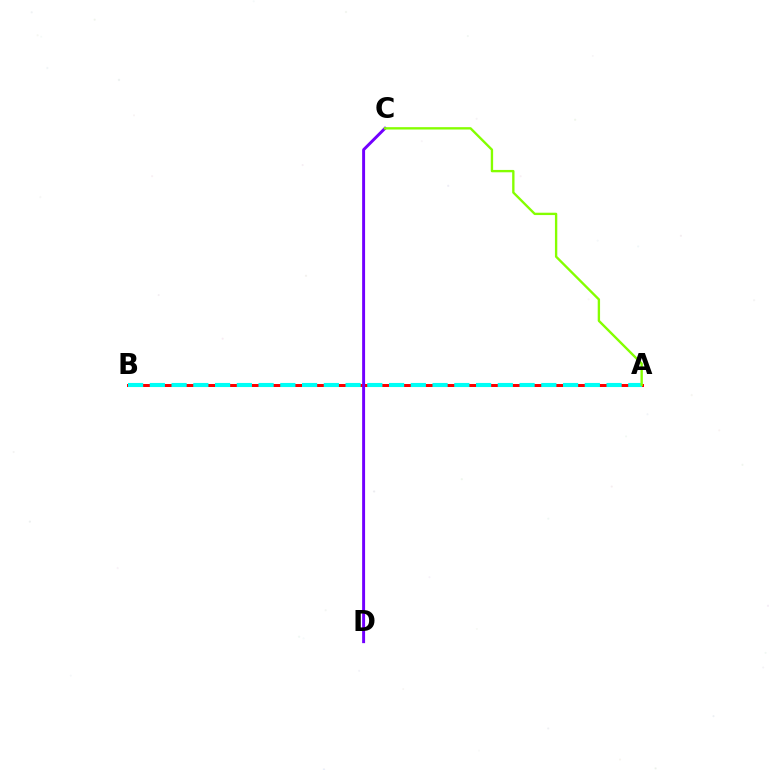{('A', 'B'): [{'color': '#ff0000', 'line_style': 'solid', 'thickness': 2.16}, {'color': '#00fff6', 'line_style': 'dashed', 'thickness': 2.95}], ('C', 'D'): [{'color': '#7200ff', 'line_style': 'solid', 'thickness': 2.12}], ('A', 'C'): [{'color': '#84ff00', 'line_style': 'solid', 'thickness': 1.7}]}